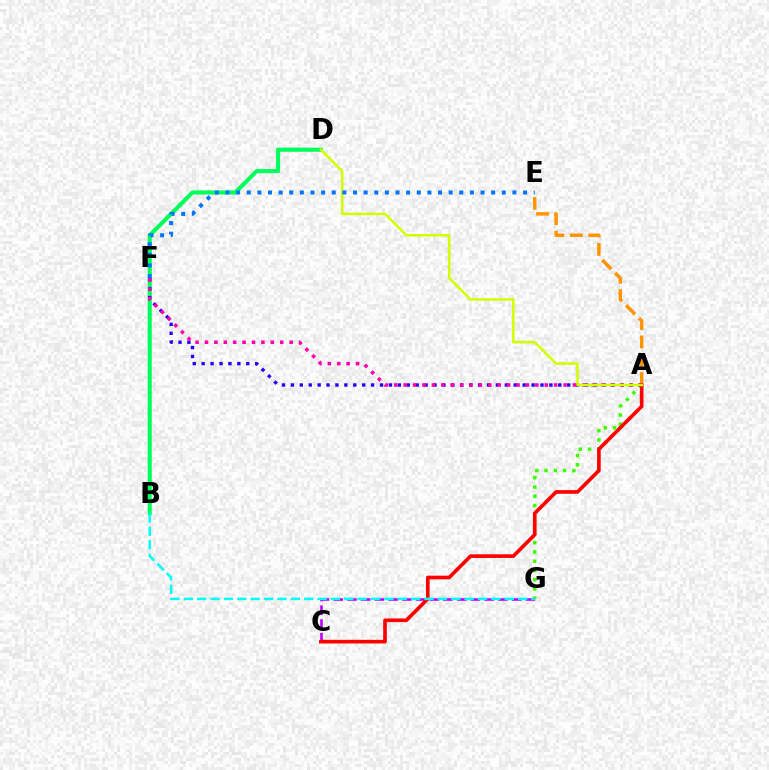{('B', 'D'): [{'color': '#00ff5c', 'line_style': 'solid', 'thickness': 2.95}], ('A', 'G'): [{'color': '#3dff00', 'line_style': 'dotted', 'thickness': 2.52}], ('C', 'G'): [{'color': '#b900ff', 'line_style': 'dashed', 'thickness': 1.86}], ('A', 'F'): [{'color': '#2500ff', 'line_style': 'dotted', 'thickness': 2.42}, {'color': '#ff00ac', 'line_style': 'dotted', 'thickness': 2.56}], ('A', 'E'): [{'color': '#ff9400', 'line_style': 'dashed', 'thickness': 2.49}], ('A', 'C'): [{'color': '#ff0000', 'line_style': 'solid', 'thickness': 2.63}], ('A', 'D'): [{'color': '#d1ff00', 'line_style': 'solid', 'thickness': 1.82}], ('B', 'G'): [{'color': '#00fff6', 'line_style': 'dashed', 'thickness': 1.82}], ('E', 'F'): [{'color': '#0074ff', 'line_style': 'dotted', 'thickness': 2.89}]}